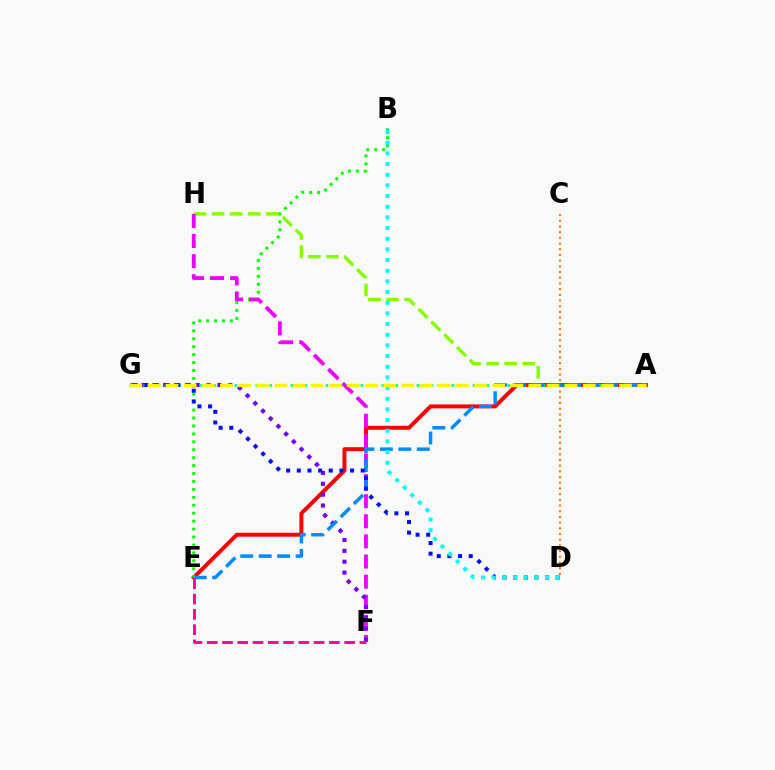{('A', 'H'): [{'color': '#84ff00', 'line_style': 'dashed', 'thickness': 2.45}], ('C', 'D'): [{'color': '#ff7c00', 'line_style': 'dotted', 'thickness': 1.55}], ('A', 'E'): [{'color': '#ff0000', 'line_style': 'solid', 'thickness': 2.84}, {'color': '#008cff', 'line_style': 'dashed', 'thickness': 2.51}], ('B', 'E'): [{'color': '#08ff00', 'line_style': 'dotted', 'thickness': 2.16}], ('F', 'H'): [{'color': '#ee00ff', 'line_style': 'dashed', 'thickness': 2.73}], ('F', 'G'): [{'color': '#7200ff', 'line_style': 'dotted', 'thickness': 2.95}], ('A', 'G'): [{'color': '#00ff74', 'line_style': 'dotted', 'thickness': 1.9}, {'color': '#fcf500', 'line_style': 'dashed', 'thickness': 2.46}], ('E', 'F'): [{'color': '#ff0094', 'line_style': 'dashed', 'thickness': 2.07}], ('D', 'G'): [{'color': '#0010ff', 'line_style': 'dotted', 'thickness': 2.89}], ('B', 'D'): [{'color': '#00fff6', 'line_style': 'dotted', 'thickness': 2.9}]}